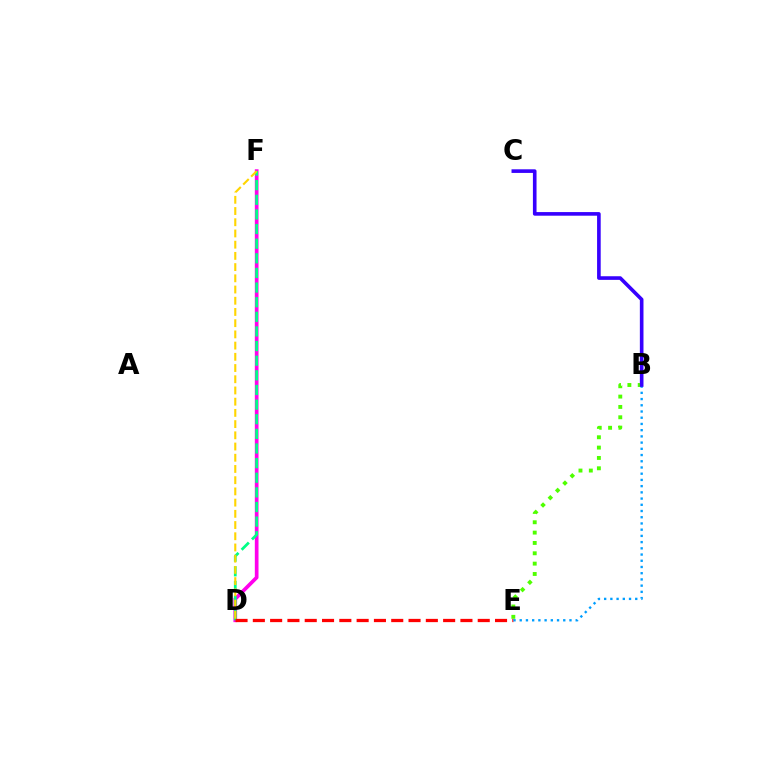{('B', 'E'): [{'color': '#4fff00', 'line_style': 'dotted', 'thickness': 2.81}, {'color': '#009eff', 'line_style': 'dotted', 'thickness': 1.69}], ('D', 'F'): [{'color': '#ff00ed', 'line_style': 'solid', 'thickness': 2.66}, {'color': '#00ff86', 'line_style': 'dashed', 'thickness': 1.99}, {'color': '#ffd500', 'line_style': 'dashed', 'thickness': 1.52}], ('D', 'E'): [{'color': '#ff0000', 'line_style': 'dashed', 'thickness': 2.35}], ('B', 'C'): [{'color': '#3700ff', 'line_style': 'solid', 'thickness': 2.61}]}